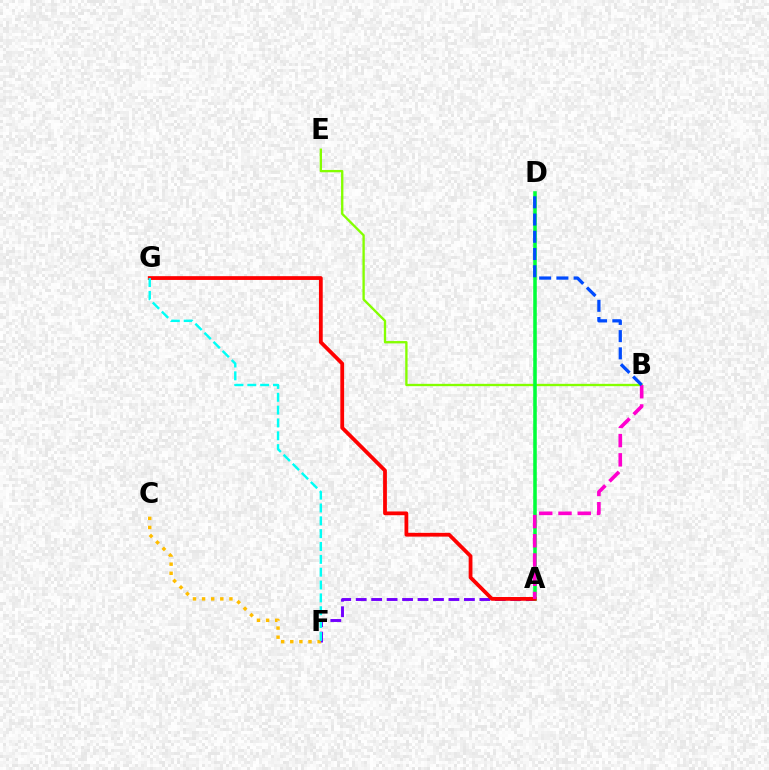{('B', 'E'): [{'color': '#84ff00', 'line_style': 'solid', 'thickness': 1.68}], ('A', 'F'): [{'color': '#7200ff', 'line_style': 'dashed', 'thickness': 2.1}], ('A', 'D'): [{'color': '#00ff39', 'line_style': 'solid', 'thickness': 2.56}], ('A', 'G'): [{'color': '#ff0000', 'line_style': 'solid', 'thickness': 2.72}], ('A', 'B'): [{'color': '#ff00cf', 'line_style': 'dashed', 'thickness': 2.61}], ('C', 'F'): [{'color': '#ffbd00', 'line_style': 'dotted', 'thickness': 2.48}], ('B', 'D'): [{'color': '#004bff', 'line_style': 'dashed', 'thickness': 2.34}], ('F', 'G'): [{'color': '#00fff6', 'line_style': 'dashed', 'thickness': 1.74}]}